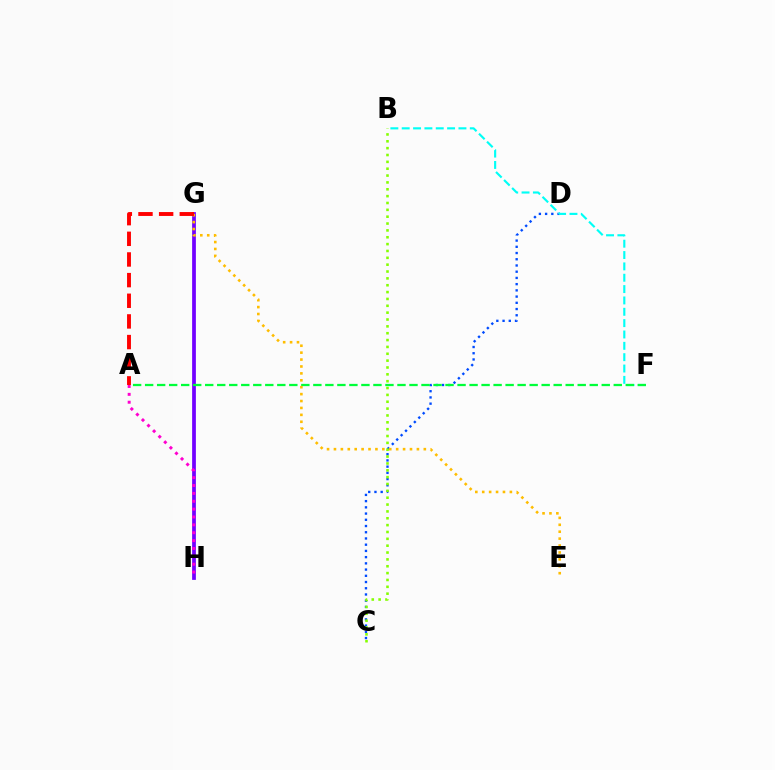{('C', 'D'): [{'color': '#004bff', 'line_style': 'dotted', 'thickness': 1.69}], ('B', 'F'): [{'color': '#00fff6', 'line_style': 'dashed', 'thickness': 1.54}], ('G', 'H'): [{'color': '#7200ff', 'line_style': 'solid', 'thickness': 2.7}], ('A', 'F'): [{'color': '#00ff39', 'line_style': 'dashed', 'thickness': 1.63}], ('E', 'G'): [{'color': '#ffbd00', 'line_style': 'dotted', 'thickness': 1.88}], ('B', 'C'): [{'color': '#84ff00', 'line_style': 'dotted', 'thickness': 1.86}], ('A', 'G'): [{'color': '#ff0000', 'line_style': 'dashed', 'thickness': 2.81}], ('A', 'H'): [{'color': '#ff00cf', 'line_style': 'dotted', 'thickness': 2.14}]}